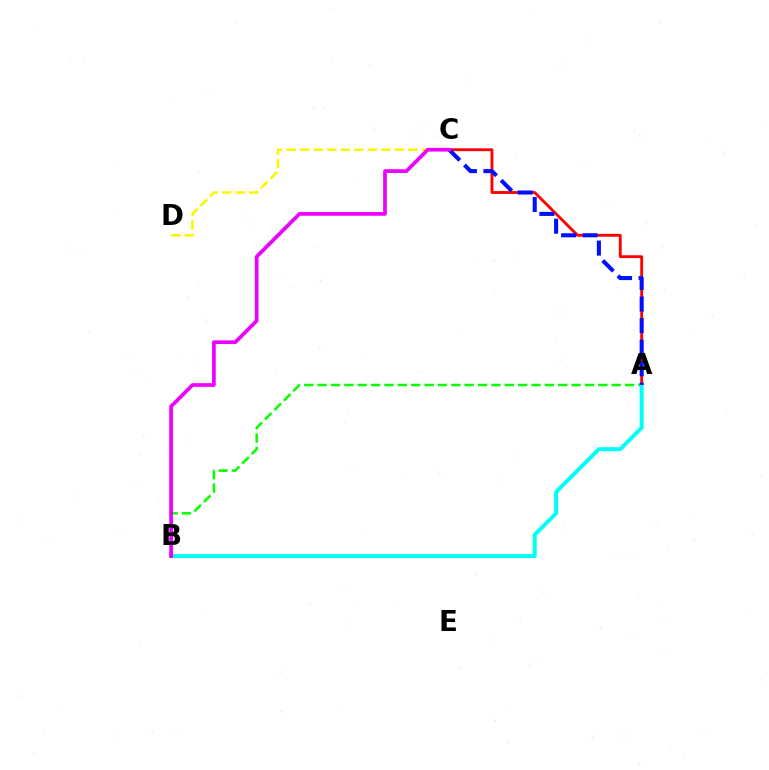{('A', 'C'): [{'color': '#ff0000', 'line_style': 'solid', 'thickness': 2.05}, {'color': '#0010ff', 'line_style': 'dashed', 'thickness': 2.93}], ('A', 'B'): [{'color': '#08ff00', 'line_style': 'dashed', 'thickness': 1.82}, {'color': '#00fff6', 'line_style': 'solid', 'thickness': 2.86}], ('C', 'D'): [{'color': '#fcf500', 'line_style': 'dashed', 'thickness': 1.84}], ('B', 'C'): [{'color': '#ee00ff', 'line_style': 'solid', 'thickness': 2.67}]}